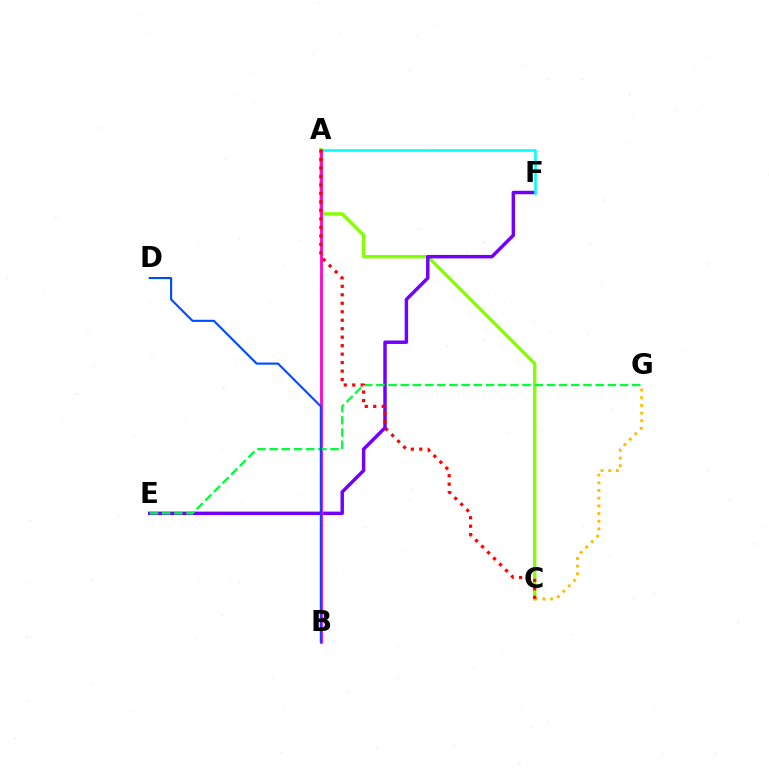{('C', 'G'): [{'color': '#ffbd00', 'line_style': 'dotted', 'thickness': 2.09}], ('A', 'C'): [{'color': '#84ff00', 'line_style': 'solid', 'thickness': 2.4}, {'color': '#ff0000', 'line_style': 'dotted', 'thickness': 2.3}], ('E', 'F'): [{'color': '#7200ff', 'line_style': 'solid', 'thickness': 2.49}], ('A', 'F'): [{'color': '#00fff6', 'line_style': 'solid', 'thickness': 1.87}], ('A', 'B'): [{'color': '#ff00cf', 'line_style': 'solid', 'thickness': 2.01}], ('E', 'G'): [{'color': '#00ff39', 'line_style': 'dashed', 'thickness': 1.66}], ('B', 'D'): [{'color': '#004bff', 'line_style': 'solid', 'thickness': 1.52}]}